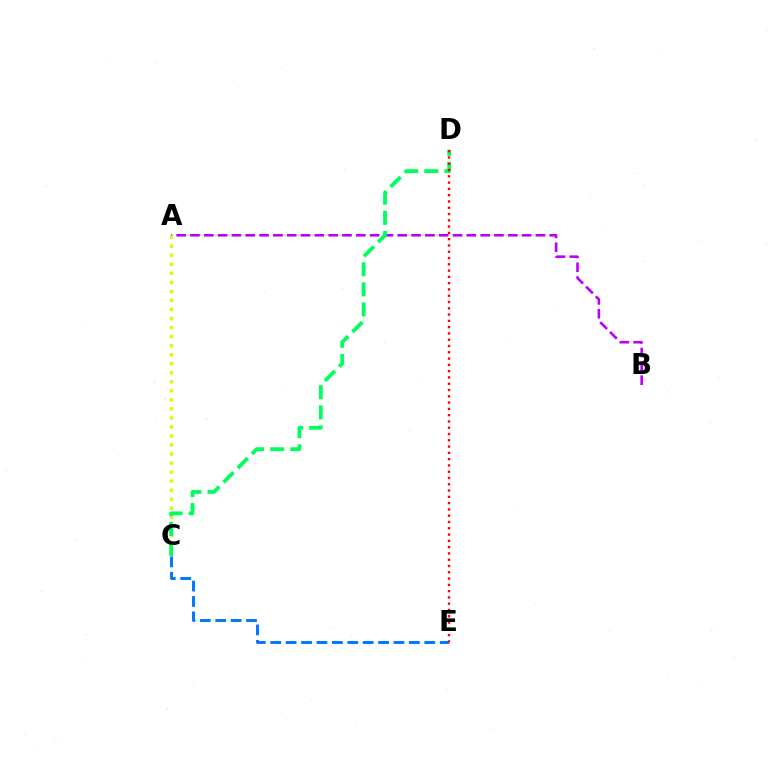{('C', 'E'): [{'color': '#0074ff', 'line_style': 'dashed', 'thickness': 2.09}], ('A', 'B'): [{'color': '#b900ff', 'line_style': 'dashed', 'thickness': 1.88}], ('A', 'C'): [{'color': '#d1ff00', 'line_style': 'dotted', 'thickness': 2.45}], ('C', 'D'): [{'color': '#00ff5c', 'line_style': 'dashed', 'thickness': 2.73}], ('D', 'E'): [{'color': '#ff0000', 'line_style': 'dotted', 'thickness': 1.71}]}